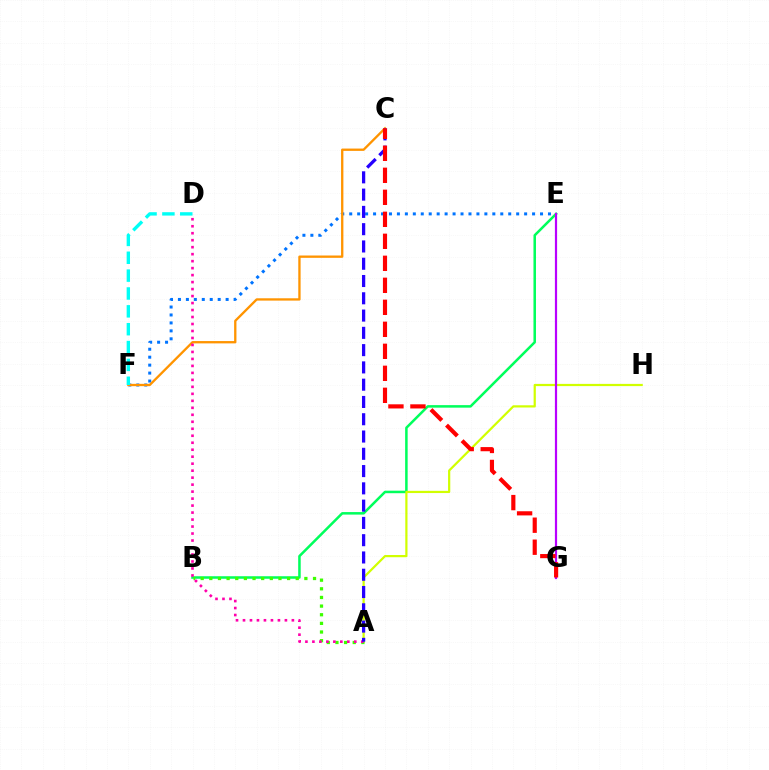{('B', 'E'): [{'color': '#00ff5c', 'line_style': 'solid', 'thickness': 1.82}], ('E', 'F'): [{'color': '#0074ff', 'line_style': 'dotted', 'thickness': 2.16}], ('A', 'H'): [{'color': '#d1ff00', 'line_style': 'solid', 'thickness': 1.6}], ('E', 'G'): [{'color': '#b900ff', 'line_style': 'solid', 'thickness': 1.59}], ('A', 'B'): [{'color': '#3dff00', 'line_style': 'dotted', 'thickness': 2.35}], ('C', 'F'): [{'color': '#ff9400', 'line_style': 'solid', 'thickness': 1.67}], ('A', 'D'): [{'color': '#ff00ac', 'line_style': 'dotted', 'thickness': 1.9}], ('D', 'F'): [{'color': '#00fff6', 'line_style': 'dashed', 'thickness': 2.43}], ('A', 'C'): [{'color': '#2500ff', 'line_style': 'dashed', 'thickness': 2.35}], ('C', 'G'): [{'color': '#ff0000', 'line_style': 'dashed', 'thickness': 2.99}]}